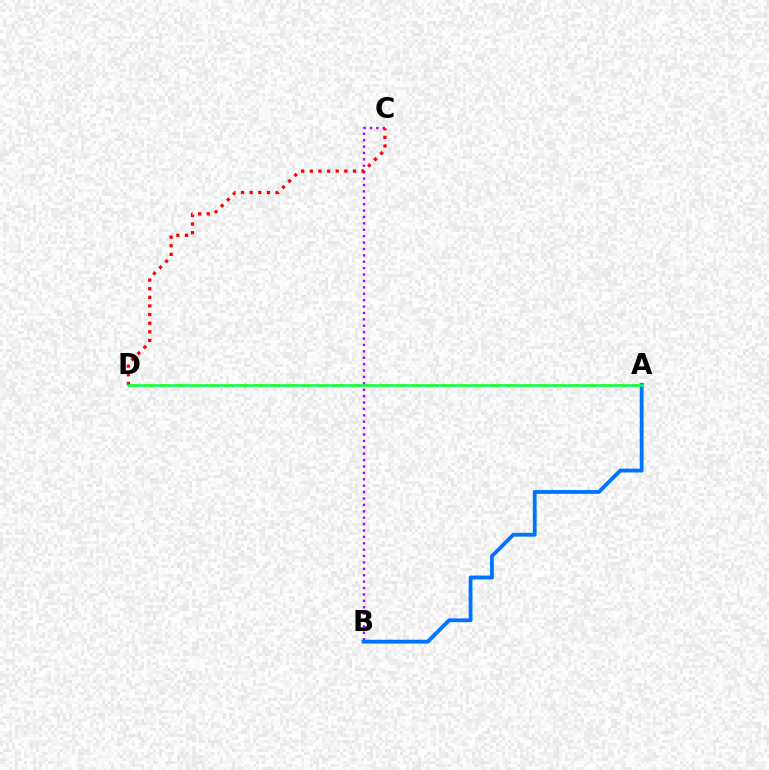{('A', 'D'): [{'color': '#d1ff00', 'line_style': 'dashed', 'thickness': 2.14}, {'color': '#00ff5c', 'line_style': 'solid', 'thickness': 1.82}], ('B', 'C'): [{'color': '#b900ff', 'line_style': 'dotted', 'thickness': 1.74}], ('A', 'B'): [{'color': '#0074ff', 'line_style': 'solid', 'thickness': 2.75}], ('C', 'D'): [{'color': '#ff0000', 'line_style': 'dotted', 'thickness': 2.34}]}